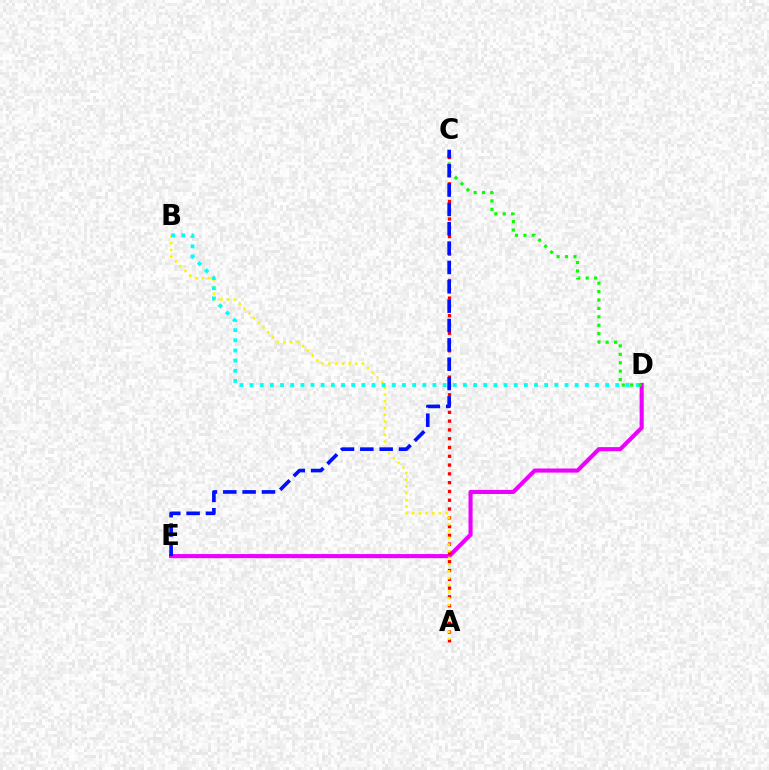{('D', 'E'): [{'color': '#ee00ff', 'line_style': 'solid', 'thickness': 2.96}], ('A', 'C'): [{'color': '#ff0000', 'line_style': 'dotted', 'thickness': 2.39}], ('A', 'B'): [{'color': '#fcf500', 'line_style': 'dotted', 'thickness': 1.83}], ('B', 'D'): [{'color': '#00fff6', 'line_style': 'dotted', 'thickness': 2.76}], ('C', 'D'): [{'color': '#08ff00', 'line_style': 'dotted', 'thickness': 2.29}], ('C', 'E'): [{'color': '#0010ff', 'line_style': 'dashed', 'thickness': 2.63}]}